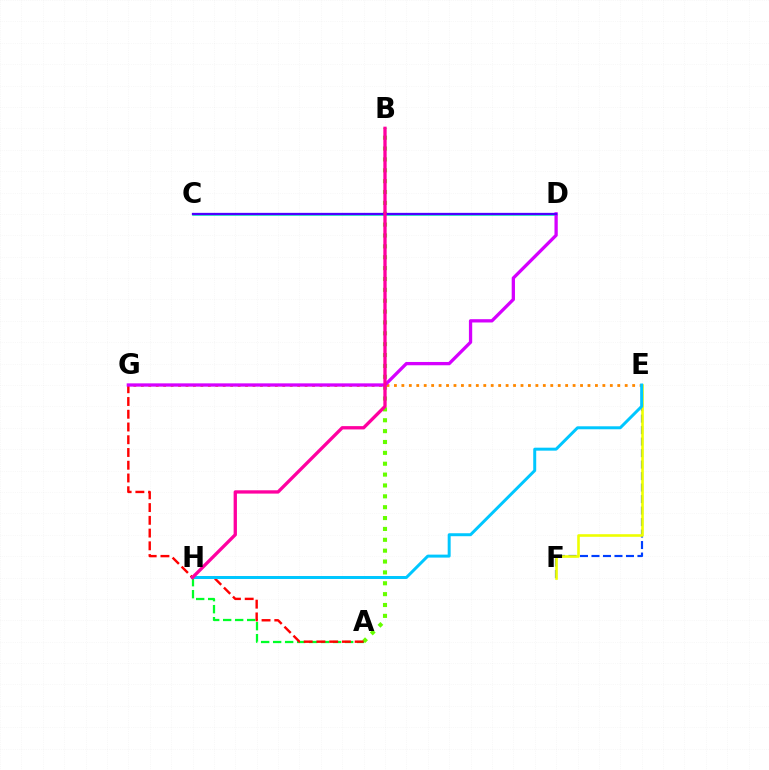{('A', 'H'): [{'color': '#00ff27', 'line_style': 'dashed', 'thickness': 1.63}], ('A', 'B'): [{'color': '#66ff00', 'line_style': 'dotted', 'thickness': 2.95}], ('E', 'G'): [{'color': '#ff8800', 'line_style': 'dotted', 'thickness': 2.02}], ('A', 'G'): [{'color': '#ff0000', 'line_style': 'dashed', 'thickness': 1.73}], ('E', 'F'): [{'color': '#003fff', 'line_style': 'dashed', 'thickness': 1.56}, {'color': '#eeff00', 'line_style': 'solid', 'thickness': 1.87}], ('C', 'D'): [{'color': '#00ffaf', 'line_style': 'solid', 'thickness': 1.81}, {'color': '#4f00ff', 'line_style': 'solid', 'thickness': 1.65}], ('D', 'G'): [{'color': '#d600ff', 'line_style': 'solid', 'thickness': 2.37}], ('E', 'H'): [{'color': '#00c7ff', 'line_style': 'solid', 'thickness': 2.14}], ('B', 'H'): [{'color': '#ff00a0', 'line_style': 'solid', 'thickness': 2.39}]}